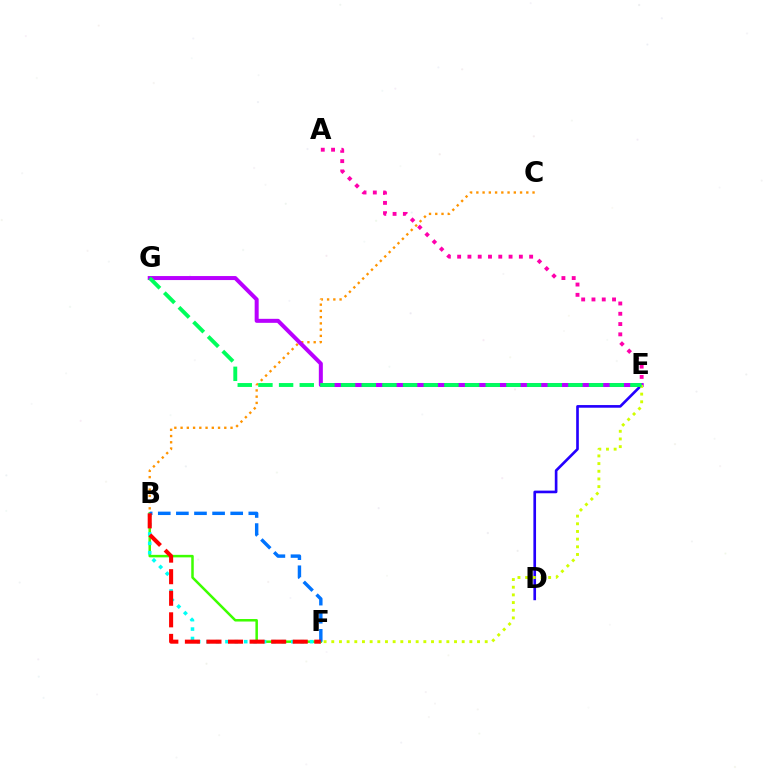{('D', 'E'): [{'color': '#2500ff', 'line_style': 'solid', 'thickness': 1.91}], ('B', 'F'): [{'color': '#3dff00', 'line_style': 'solid', 'thickness': 1.81}, {'color': '#00fff6', 'line_style': 'dotted', 'thickness': 2.56}, {'color': '#0074ff', 'line_style': 'dashed', 'thickness': 2.46}, {'color': '#ff0000', 'line_style': 'dashed', 'thickness': 2.93}], ('B', 'C'): [{'color': '#ff9400', 'line_style': 'dotted', 'thickness': 1.7}], ('E', 'G'): [{'color': '#b900ff', 'line_style': 'solid', 'thickness': 2.88}, {'color': '#00ff5c', 'line_style': 'dashed', 'thickness': 2.81}], ('E', 'F'): [{'color': '#d1ff00', 'line_style': 'dotted', 'thickness': 2.08}], ('A', 'E'): [{'color': '#ff00ac', 'line_style': 'dotted', 'thickness': 2.79}]}